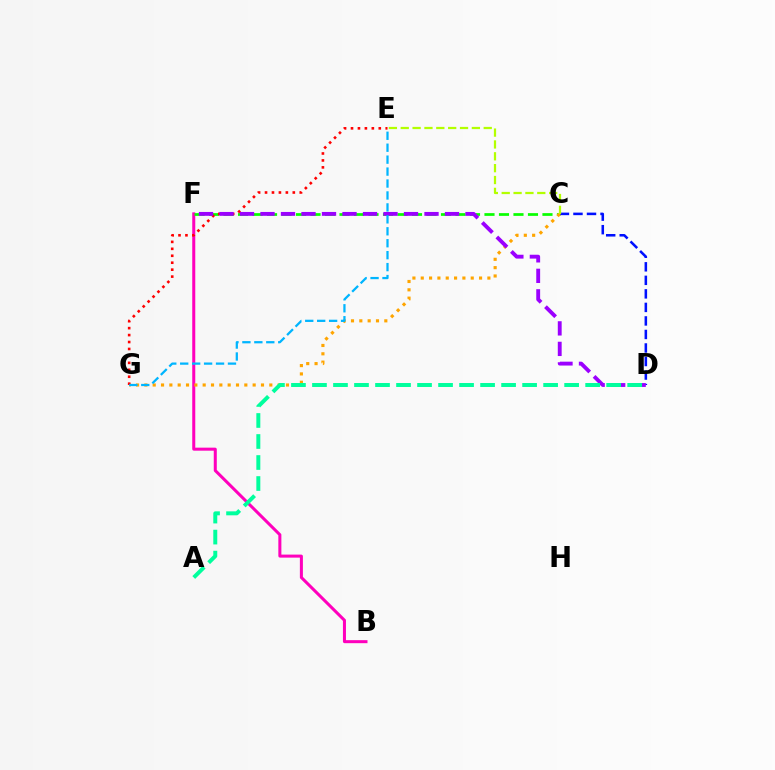{('B', 'F'): [{'color': '#ff00bd', 'line_style': 'solid', 'thickness': 2.18}], ('C', 'F'): [{'color': '#08ff00', 'line_style': 'dashed', 'thickness': 1.97}], ('C', 'D'): [{'color': '#0010ff', 'line_style': 'dashed', 'thickness': 1.84}], ('C', 'G'): [{'color': '#ffa500', 'line_style': 'dotted', 'thickness': 2.26}], ('E', 'G'): [{'color': '#ff0000', 'line_style': 'dotted', 'thickness': 1.89}, {'color': '#00b5ff', 'line_style': 'dashed', 'thickness': 1.62}], ('D', 'F'): [{'color': '#9b00ff', 'line_style': 'dashed', 'thickness': 2.78}], ('A', 'D'): [{'color': '#00ff9d', 'line_style': 'dashed', 'thickness': 2.85}], ('C', 'E'): [{'color': '#b3ff00', 'line_style': 'dashed', 'thickness': 1.61}]}